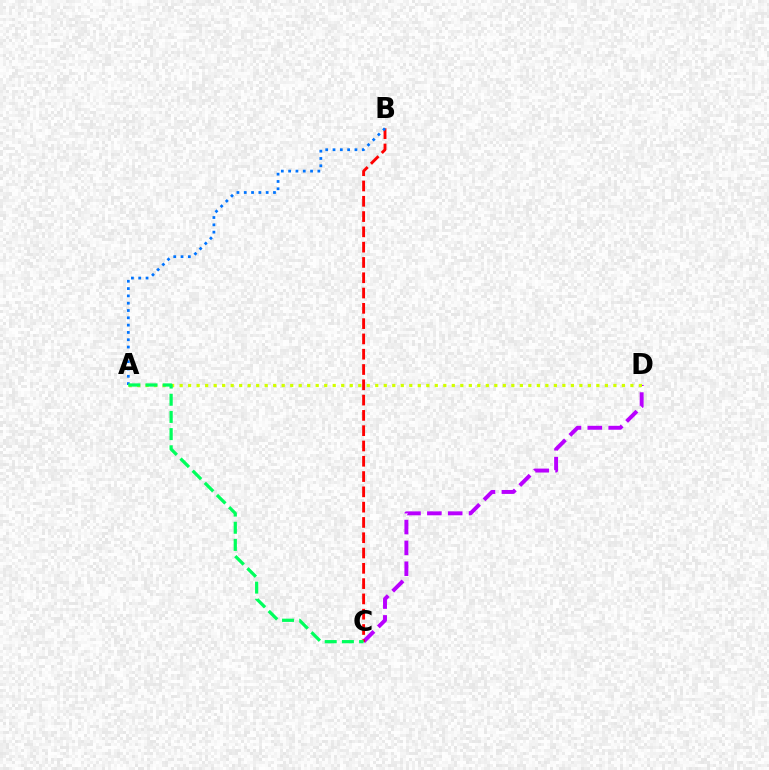{('C', 'D'): [{'color': '#b900ff', 'line_style': 'dashed', 'thickness': 2.83}], ('B', 'C'): [{'color': '#ff0000', 'line_style': 'dashed', 'thickness': 2.08}], ('A', 'B'): [{'color': '#0074ff', 'line_style': 'dotted', 'thickness': 1.99}], ('A', 'D'): [{'color': '#d1ff00', 'line_style': 'dotted', 'thickness': 2.31}], ('A', 'C'): [{'color': '#00ff5c', 'line_style': 'dashed', 'thickness': 2.33}]}